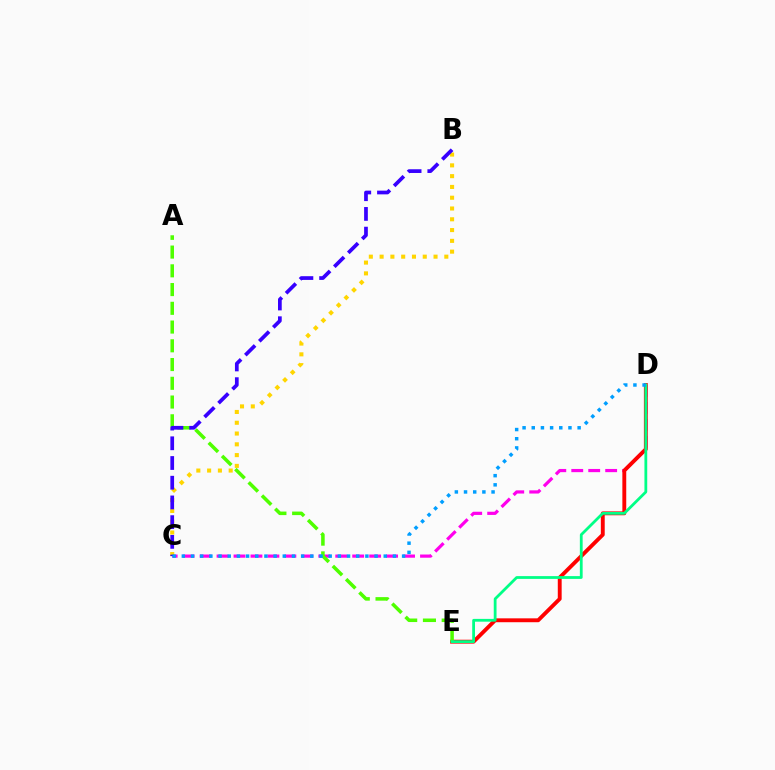{('C', 'D'): [{'color': '#ff00ed', 'line_style': 'dashed', 'thickness': 2.3}, {'color': '#009eff', 'line_style': 'dotted', 'thickness': 2.49}], ('D', 'E'): [{'color': '#ff0000', 'line_style': 'solid', 'thickness': 2.79}, {'color': '#00ff86', 'line_style': 'solid', 'thickness': 2.0}], ('A', 'E'): [{'color': '#4fff00', 'line_style': 'dashed', 'thickness': 2.55}], ('B', 'C'): [{'color': '#ffd500', 'line_style': 'dotted', 'thickness': 2.93}, {'color': '#3700ff', 'line_style': 'dashed', 'thickness': 2.68}]}